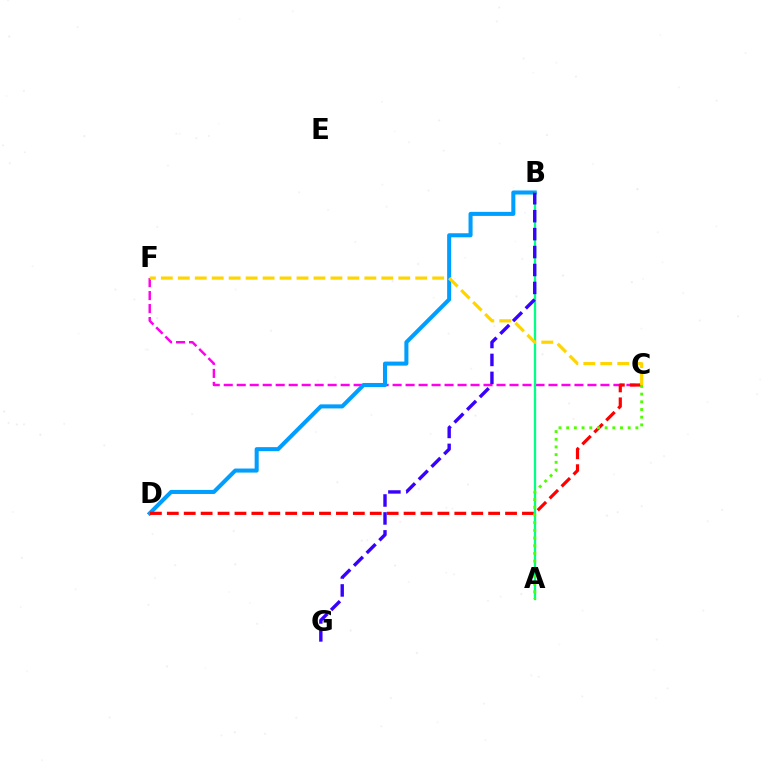{('C', 'F'): [{'color': '#ff00ed', 'line_style': 'dashed', 'thickness': 1.76}, {'color': '#ffd500', 'line_style': 'dashed', 'thickness': 2.3}], ('B', 'D'): [{'color': '#009eff', 'line_style': 'solid', 'thickness': 2.92}], ('C', 'D'): [{'color': '#ff0000', 'line_style': 'dashed', 'thickness': 2.3}], ('A', 'B'): [{'color': '#00ff86', 'line_style': 'solid', 'thickness': 1.66}], ('A', 'C'): [{'color': '#4fff00', 'line_style': 'dotted', 'thickness': 2.09}], ('B', 'G'): [{'color': '#3700ff', 'line_style': 'dashed', 'thickness': 2.44}]}